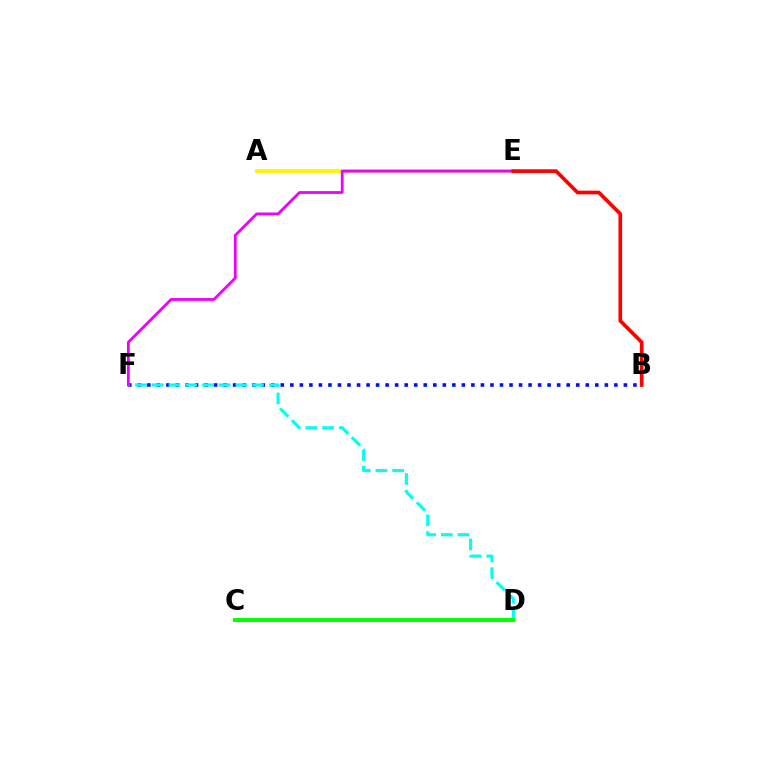{('B', 'F'): [{'color': '#0010ff', 'line_style': 'dotted', 'thickness': 2.59}], ('D', 'F'): [{'color': '#00fff6', 'line_style': 'dashed', 'thickness': 2.27}], ('A', 'E'): [{'color': '#fcf500', 'line_style': 'solid', 'thickness': 2.67}], ('C', 'D'): [{'color': '#08ff00', 'line_style': 'solid', 'thickness': 2.92}], ('E', 'F'): [{'color': '#ee00ff', 'line_style': 'solid', 'thickness': 2.01}], ('B', 'E'): [{'color': '#ff0000', 'line_style': 'solid', 'thickness': 2.65}]}